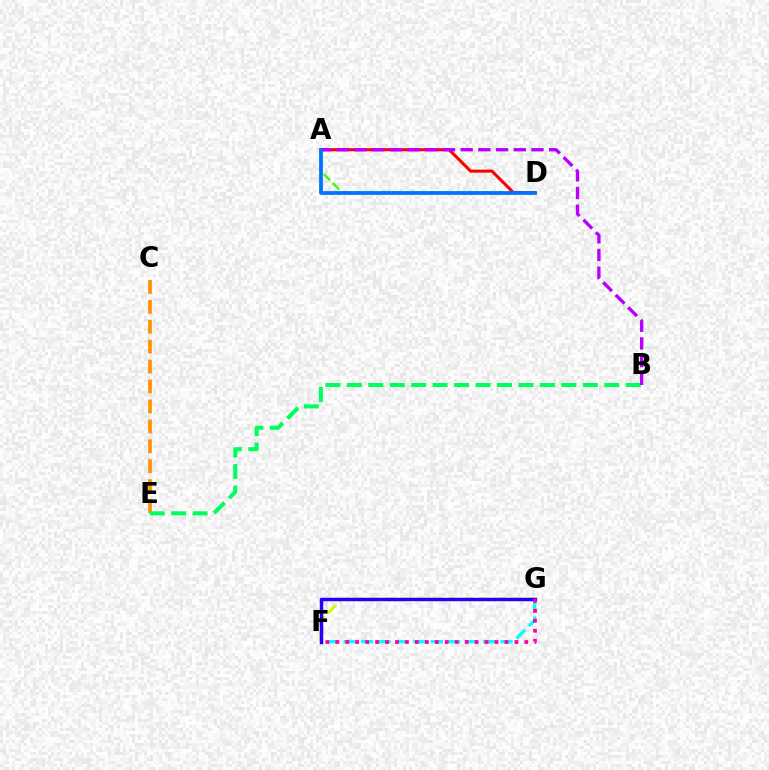{('A', 'D'): [{'color': '#3dff00', 'line_style': 'dashed', 'thickness': 1.73}, {'color': '#ff0000', 'line_style': 'solid', 'thickness': 2.2}, {'color': '#0074ff', 'line_style': 'solid', 'thickness': 2.71}], ('F', 'G'): [{'color': '#00fff6', 'line_style': 'dashed', 'thickness': 2.37}, {'color': '#d1ff00', 'line_style': 'dashed', 'thickness': 2.14}, {'color': '#2500ff', 'line_style': 'solid', 'thickness': 2.47}, {'color': '#ff00ac', 'line_style': 'dotted', 'thickness': 2.7}], ('C', 'E'): [{'color': '#ff9400', 'line_style': 'dashed', 'thickness': 2.71}], ('B', 'E'): [{'color': '#00ff5c', 'line_style': 'dashed', 'thickness': 2.91}], ('A', 'B'): [{'color': '#b900ff', 'line_style': 'dashed', 'thickness': 2.4}]}